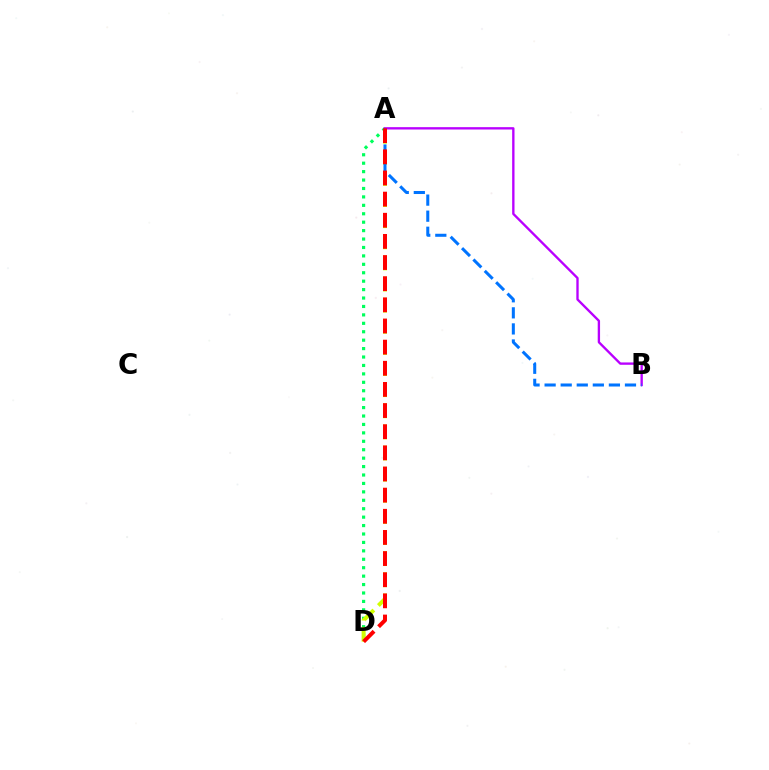{('A', 'D'): [{'color': '#00ff5c', 'line_style': 'dotted', 'thickness': 2.29}, {'color': '#d1ff00', 'line_style': 'dashed', 'thickness': 2.87}, {'color': '#ff0000', 'line_style': 'dashed', 'thickness': 2.87}], ('A', 'B'): [{'color': '#b900ff', 'line_style': 'solid', 'thickness': 1.69}, {'color': '#0074ff', 'line_style': 'dashed', 'thickness': 2.18}]}